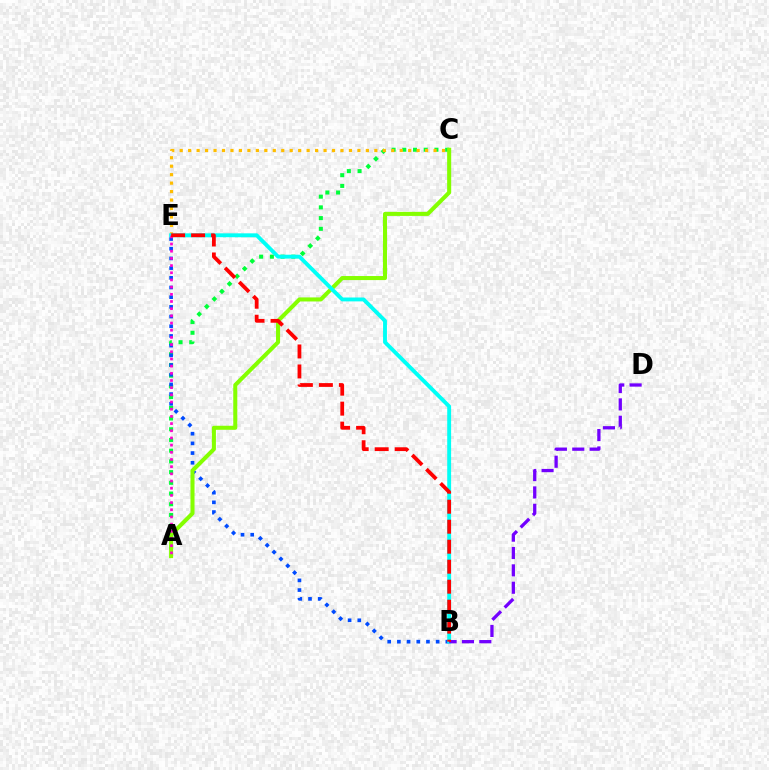{('A', 'C'): [{'color': '#00ff39', 'line_style': 'dotted', 'thickness': 2.91}, {'color': '#84ff00', 'line_style': 'solid', 'thickness': 2.92}], ('B', 'E'): [{'color': '#004bff', 'line_style': 'dotted', 'thickness': 2.63}, {'color': '#00fff6', 'line_style': 'solid', 'thickness': 2.8}, {'color': '#ff0000', 'line_style': 'dashed', 'thickness': 2.72}], ('C', 'E'): [{'color': '#ffbd00', 'line_style': 'dotted', 'thickness': 2.3}], ('A', 'E'): [{'color': '#ff00cf', 'line_style': 'dotted', 'thickness': 1.95}], ('B', 'D'): [{'color': '#7200ff', 'line_style': 'dashed', 'thickness': 2.36}]}